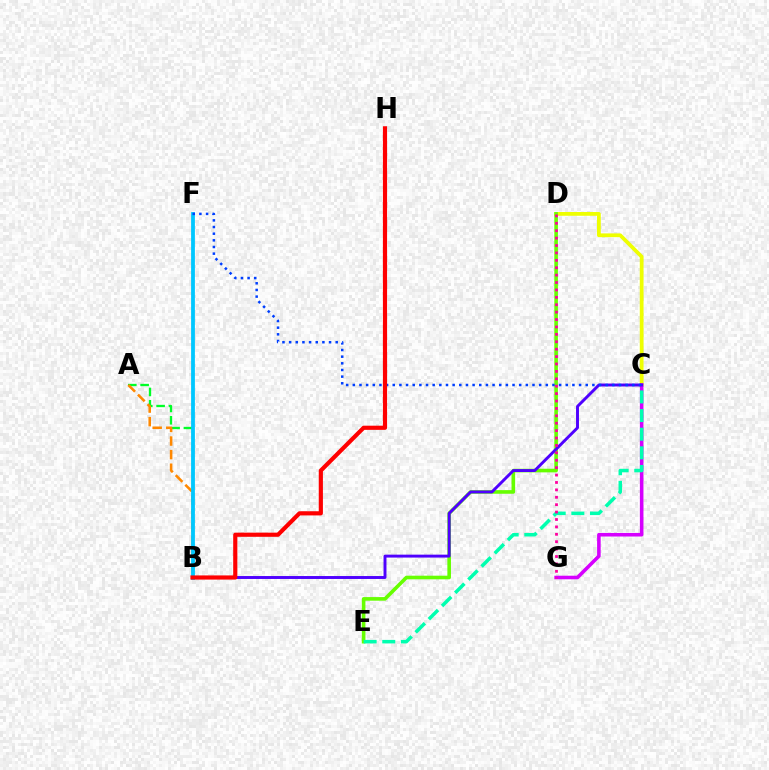{('C', 'D'): [{'color': '#eeff00', 'line_style': 'solid', 'thickness': 2.71}], ('C', 'G'): [{'color': '#d600ff', 'line_style': 'solid', 'thickness': 2.57}], ('D', 'E'): [{'color': '#66ff00', 'line_style': 'solid', 'thickness': 2.6}], ('B', 'C'): [{'color': '#4f00ff', 'line_style': 'solid', 'thickness': 2.11}], ('A', 'B'): [{'color': '#00ff27', 'line_style': 'dashed', 'thickness': 1.67}, {'color': '#ff8800', 'line_style': 'dashed', 'thickness': 1.85}], ('B', 'F'): [{'color': '#00c7ff', 'line_style': 'solid', 'thickness': 2.73}], ('C', 'E'): [{'color': '#00ffaf', 'line_style': 'dashed', 'thickness': 2.53}], ('C', 'F'): [{'color': '#003fff', 'line_style': 'dotted', 'thickness': 1.81}], ('B', 'H'): [{'color': '#ff0000', 'line_style': 'solid', 'thickness': 3.0}], ('D', 'G'): [{'color': '#ff00a0', 'line_style': 'dotted', 'thickness': 2.01}]}